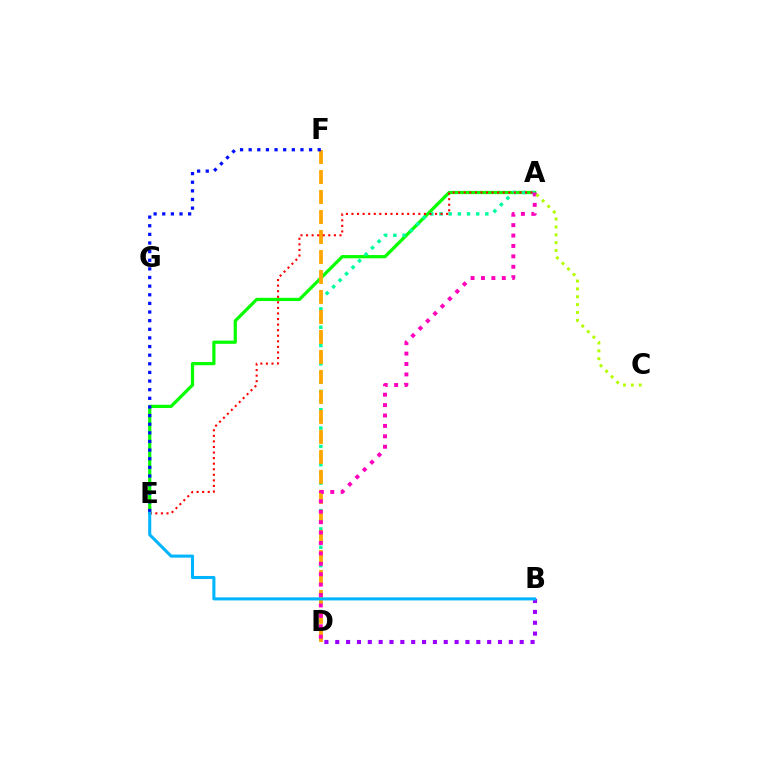{('B', 'D'): [{'color': '#9b00ff', 'line_style': 'dotted', 'thickness': 2.95}], ('A', 'E'): [{'color': '#08ff00', 'line_style': 'solid', 'thickness': 2.33}, {'color': '#ff0000', 'line_style': 'dotted', 'thickness': 1.51}], ('A', 'D'): [{'color': '#00ff9d', 'line_style': 'dotted', 'thickness': 2.49}, {'color': '#ff00bd', 'line_style': 'dotted', 'thickness': 2.83}], ('D', 'F'): [{'color': '#ffa500', 'line_style': 'dashed', 'thickness': 2.72}], ('E', 'F'): [{'color': '#0010ff', 'line_style': 'dotted', 'thickness': 2.34}], ('B', 'E'): [{'color': '#00b5ff', 'line_style': 'solid', 'thickness': 2.2}], ('A', 'C'): [{'color': '#b3ff00', 'line_style': 'dotted', 'thickness': 2.14}]}